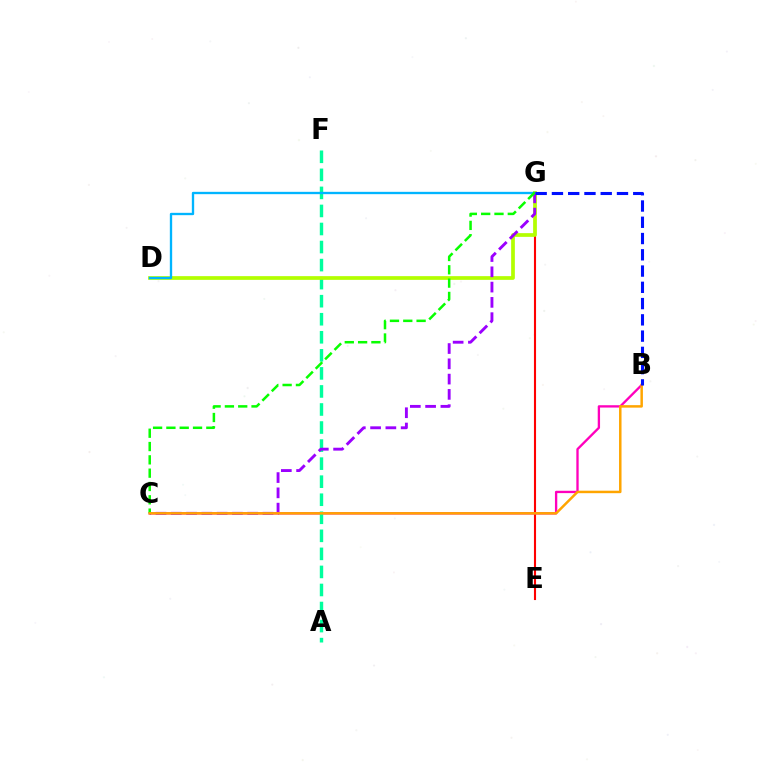{('E', 'G'): [{'color': '#ff0000', 'line_style': 'solid', 'thickness': 1.52}], ('B', 'C'): [{'color': '#ff00bd', 'line_style': 'solid', 'thickness': 1.68}, {'color': '#ffa500', 'line_style': 'solid', 'thickness': 1.79}], ('A', 'F'): [{'color': '#00ff9d', 'line_style': 'dashed', 'thickness': 2.45}], ('D', 'G'): [{'color': '#b3ff00', 'line_style': 'solid', 'thickness': 2.67}, {'color': '#00b5ff', 'line_style': 'solid', 'thickness': 1.68}], ('C', 'G'): [{'color': '#9b00ff', 'line_style': 'dashed', 'thickness': 2.08}, {'color': '#08ff00', 'line_style': 'dashed', 'thickness': 1.81}], ('B', 'G'): [{'color': '#0010ff', 'line_style': 'dashed', 'thickness': 2.21}]}